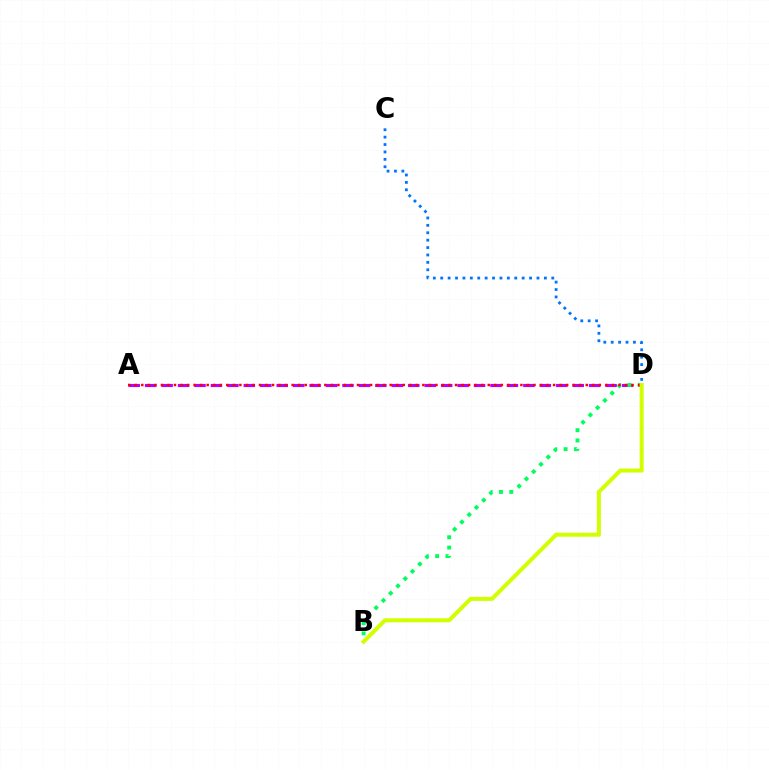{('C', 'D'): [{'color': '#0074ff', 'line_style': 'dotted', 'thickness': 2.01}], ('A', 'D'): [{'color': '#b900ff', 'line_style': 'dashed', 'thickness': 2.23}, {'color': '#ff0000', 'line_style': 'dotted', 'thickness': 1.78}], ('B', 'D'): [{'color': '#00ff5c', 'line_style': 'dotted', 'thickness': 2.8}, {'color': '#d1ff00', 'line_style': 'solid', 'thickness': 2.89}]}